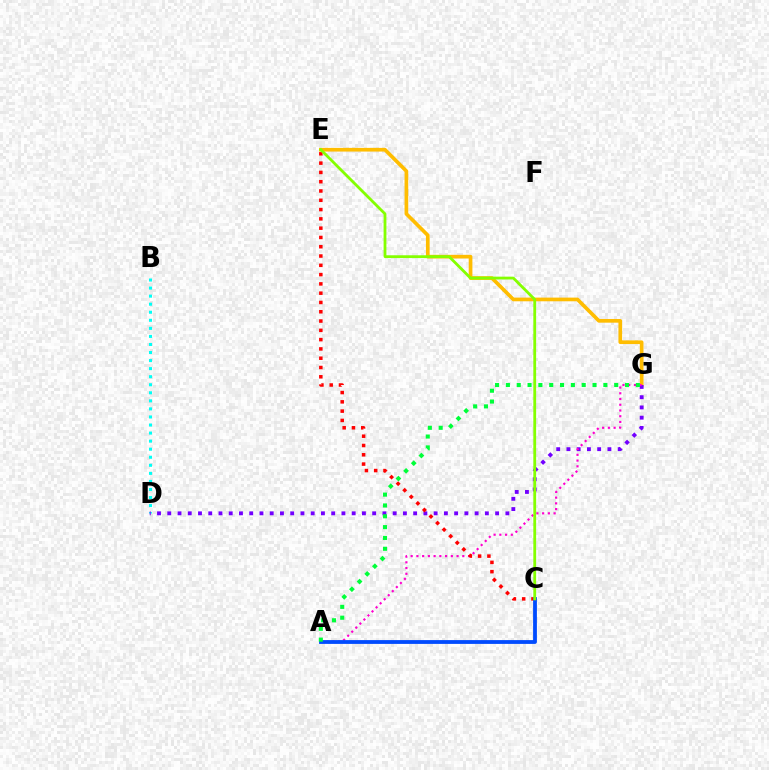{('E', 'G'): [{'color': '#ffbd00', 'line_style': 'solid', 'thickness': 2.65}], ('B', 'D'): [{'color': '#00fff6', 'line_style': 'dotted', 'thickness': 2.19}], ('D', 'G'): [{'color': '#7200ff', 'line_style': 'dotted', 'thickness': 2.78}], ('A', 'G'): [{'color': '#ff00cf', 'line_style': 'dotted', 'thickness': 1.56}, {'color': '#00ff39', 'line_style': 'dotted', 'thickness': 2.94}], ('C', 'E'): [{'color': '#ff0000', 'line_style': 'dotted', 'thickness': 2.52}, {'color': '#84ff00', 'line_style': 'solid', 'thickness': 2.02}], ('A', 'C'): [{'color': '#004bff', 'line_style': 'solid', 'thickness': 2.74}]}